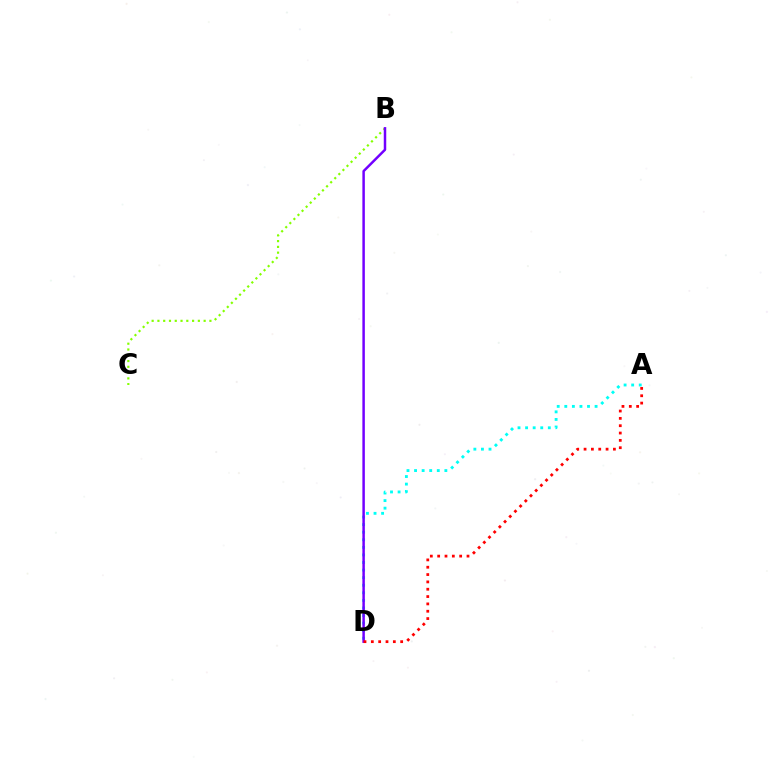{('B', 'C'): [{'color': '#84ff00', 'line_style': 'dotted', 'thickness': 1.57}], ('A', 'D'): [{'color': '#00fff6', 'line_style': 'dotted', 'thickness': 2.06}, {'color': '#ff0000', 'line_style': 'dotted', 'thickness': 1.99}], ('B', 'D'): [{'color': '#7200ff', 'line_style': 'solid', 'thickness': 1.79}]}